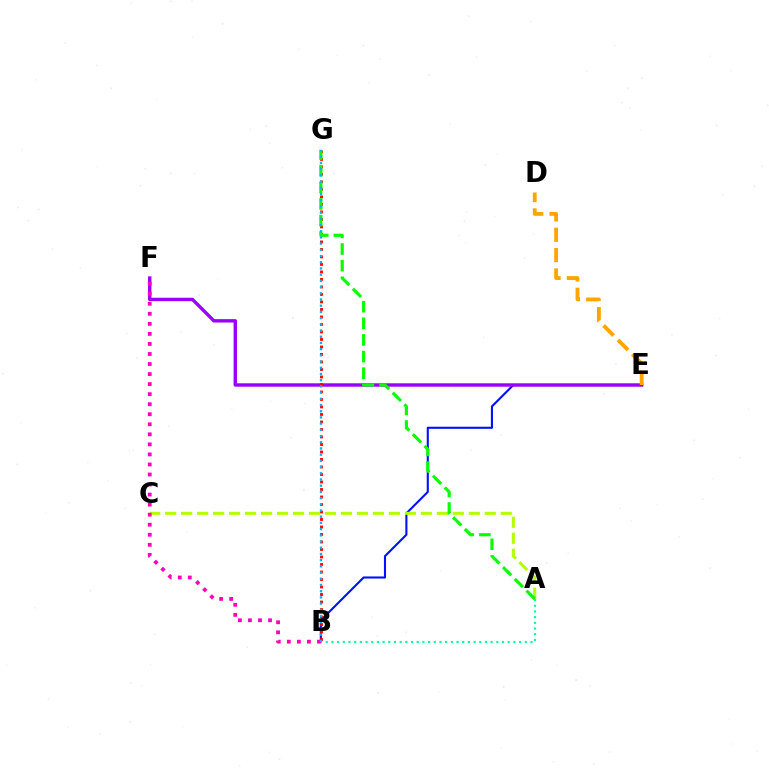{('B', 'E'): [{'color': '#0010ff', 'line_style': 'solid', 'thickness': 1.51}], ('A', 'C'): [{'color': '#b3ff00', 'line_style': 'dashed', 'thickness': 2.17}], ('E', 'F'): [{'color': '#9b00ff', 'line_style': 'solid', 'thickness': 2.45}], ('B', 'F'): [{'color': '#ff00bd', 'line_style': 'dotted', 'thickness': 2.73}], ('B', 'G'): [{'color': '#ff0000', 'line_style': 'dotted', 'thickness': 2.04}, {'color': '#00b5ff', 'line_style': 'dotted', 'thickness': 1.69}], ('A', 'G'): [{'color': '#08ff00', 'line_style': 'dashed', 'thickness': 2.26}], ('D', 'E'): [{'color': '#ffa500', 'line_style': 'dashed', 'thickness': 2.77}], ('A', 'B'): [{'color': '#00ff9d', 'line_style': 'dotted', 'thickness': 1.54}]}